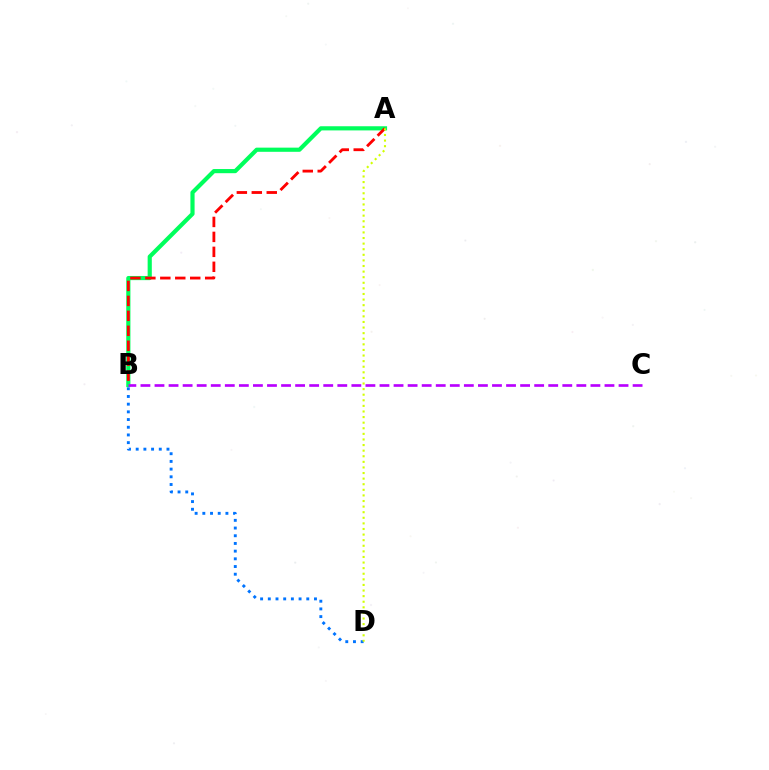{('A', 'B'): [{'color': '#00ff5c', 'line_style': 'solid', 'thickness': 3.0}, {'color': '#ff0000', 'line_style': 'dashed', 'thickness': 2.03}], ('B', 'C'): [{'color': '#b900ff', 'line_style': 'dashed', 'thickness': 1.91}], ('B', 'D'): [{'color': '#0074ff', 'line_style': 'dotted', 'thickness': 2.09}], ('A', 'D'): [{'color': '#d1ff00', 'line_style': 'dotted', 'thickness': 1.52}]}